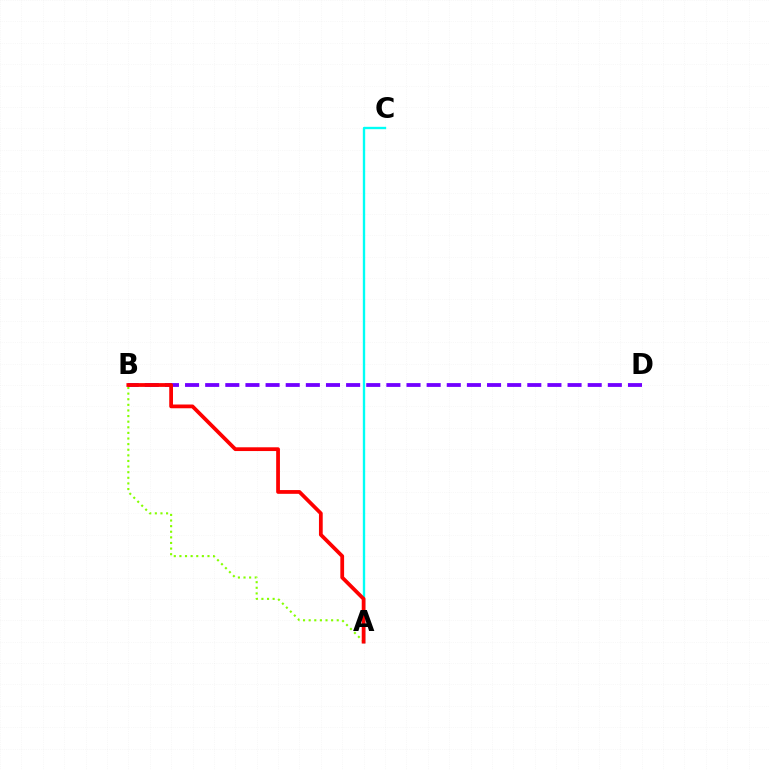{('B', 'D'): [{'color': '#7200ff', 'line_style': 'dashed', 'thickness': 2.73}], ('A', 'B'): [{'color': '#84ff00', 'line_style': 'dotted', 'thickness': 1.52}, {'color': '#ff0000', 'line_style': 'solid', 'thickness': 2.71}], ('A', 'C'): [{'color': '#00fff6', 'line_style': 'solid', 'thickness': 1.7}]}